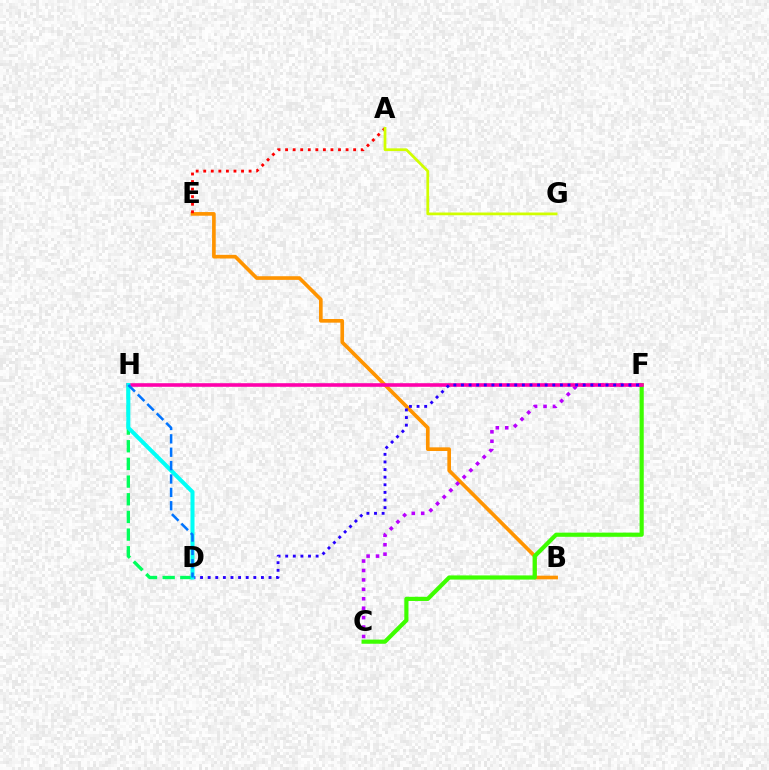{('B', 'E'): [{'color': '#ff9400', 'line_style': 'solid', 'thickness': 2.63}], ('C', 'F'): [{'color': '#3dff00', 'line_style': 'solid', 'thickness': 3.0}, {'color': '#b900ff', 'line_style': 'dotted', 'thickness': 2.56}], ('A', 'E'): [{'color': '#ff0000', 'line_style': 'dotted', 'thickness': 2.05}], ('A', 'G'): [{'color': '#d1ff00', 'line_style': 'solid', 'thickness': 1.98}], ('D', 'H'): [{'color': '#00ff5c', 'line_style': 'dashed', 'thickness': 2.4}, {'color': '#00fff6', 'line_style': 'solid', 'thickness': 2.9}, {'color': '#0074ff', 'line_style': 'dashed', 'thickness': 1.82}], ('F', 'H'): [{'color': '#ff00ac', 'line_style': 'solid', 'thickness': 2.59}], ('D', 'F'): [{'color': '#2500ff', 'line_style': 'dotted', 'thickness': 2.07}]}